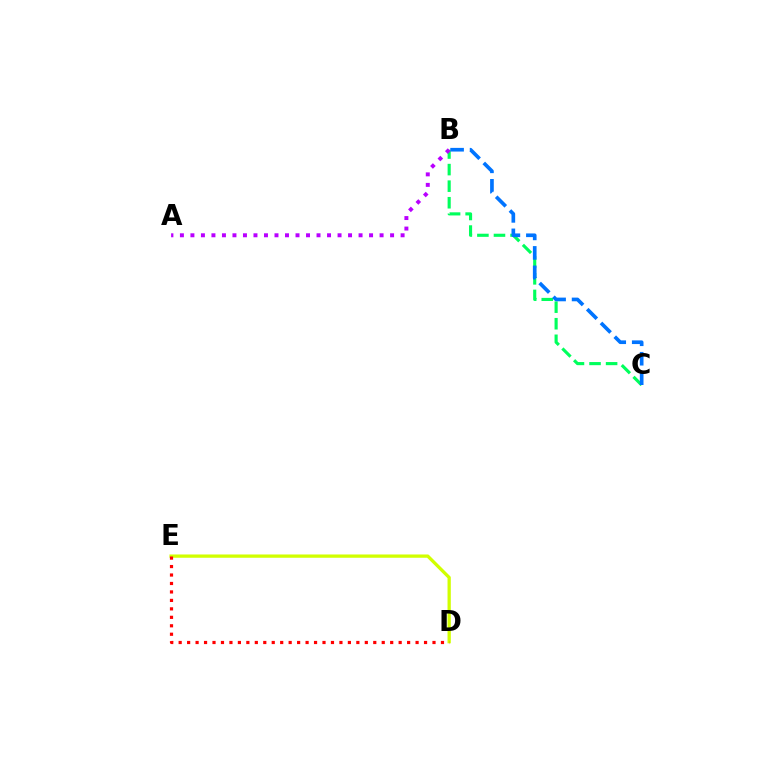{('B', 'C'): [{'color': '#00ff5c', 'line_style': 'dashed', 'thickness': 2.25}, {'color': '#0074ff', 'line_style': 'dashed', 'thickness': 2.64}], ('D', 'E'): [{'color': '#d1ff00', 'line_style': 'solid', 'thickness': 2.37}, {'color': '#ff0000', 'line_style': 'dotted', 'thickness': 2.3}], ('A', 'B'): [{'color': '#b900ff', 'line_style': 'dotted', 'thickness': 2.86}]}